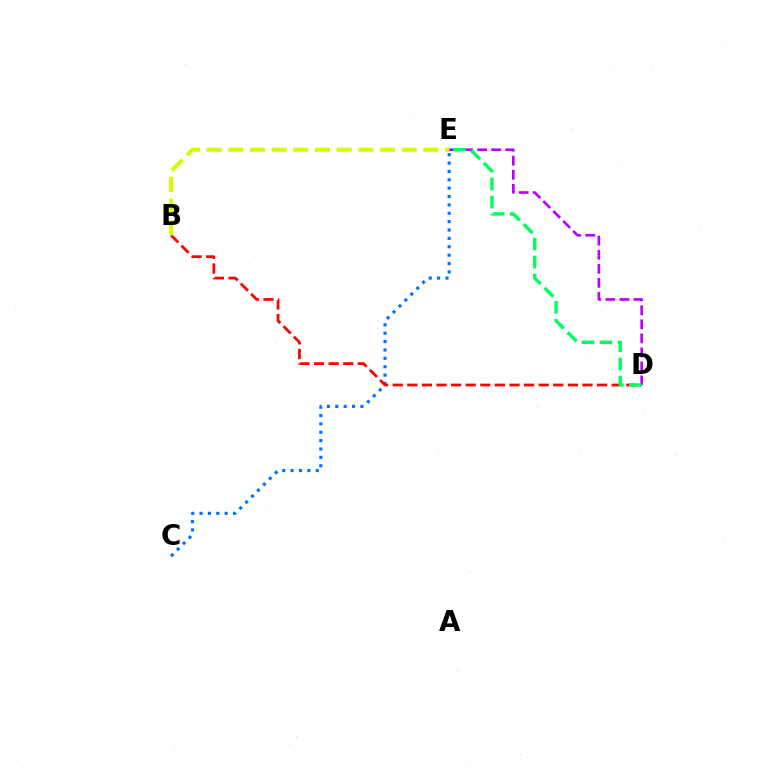{('C', 'E'): [{'color': '#0074ff', 'line_style': 'dotted', 'thickness': 2.27}], ('B', 'D'): [{'color': '#ff0000', 'line_style': 'dashed', 'thickness': 1.98}], ('D', 'E'): [{'color': '#b900ff', 'line_style': 'dashed', 'thickness': 1.91}, {'color': '#00ff5c', 'line_style': 'dashed', 'thickness': 2.45}], ('B', 'E'): [{'color': '#d1ff00', 'line_style': 'dashed', 'thickness': 2.95}]}